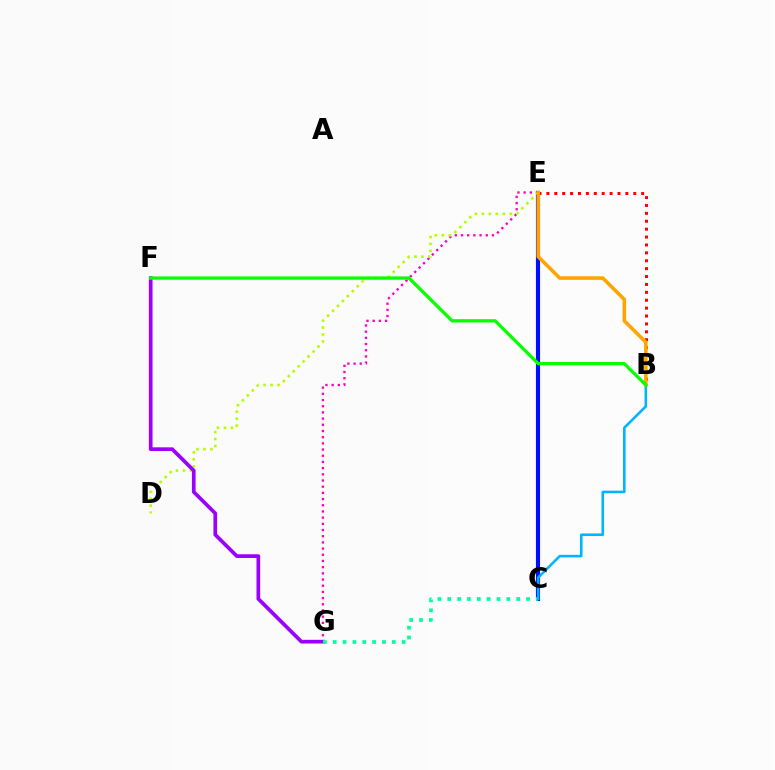{('C', 'E'): [{'color': '#0010ff', 'line_style': 'solid', 'thickness': 2.98}], ('E', 'G'): [{'color': '#ff00bd', 'line_style': 'dotted', 'thickness': 1.68}], ('D', 'E'): [{'color': '#b3ff00', 'line_style': 'dotted', 'thickness': 1.9}], ('B', 'E'): [{'color': '#ff0000', 'line_style': 'dotted', 'thickness': 2.15}, {'color': '#ffa500', 'line_style': 'solid', 'thickness': 2.57}], ('F', 'G'): [{'color': '#9b00ff', 'line_style': 'solid', 'thickness': 2.66}], ('C', 'G'): [{'color': '#00ff9d', 'line_style': 'dotted', 'thickness': 2.68}], ('B', 'C'): [{'color': '#00b5ff', 'line_style': 'solid', 'thickness': 1.86}], ('B', 'F'): [{'color': '#08ff00', 'line_style': 'solid', 'thickness': 2.36}]}